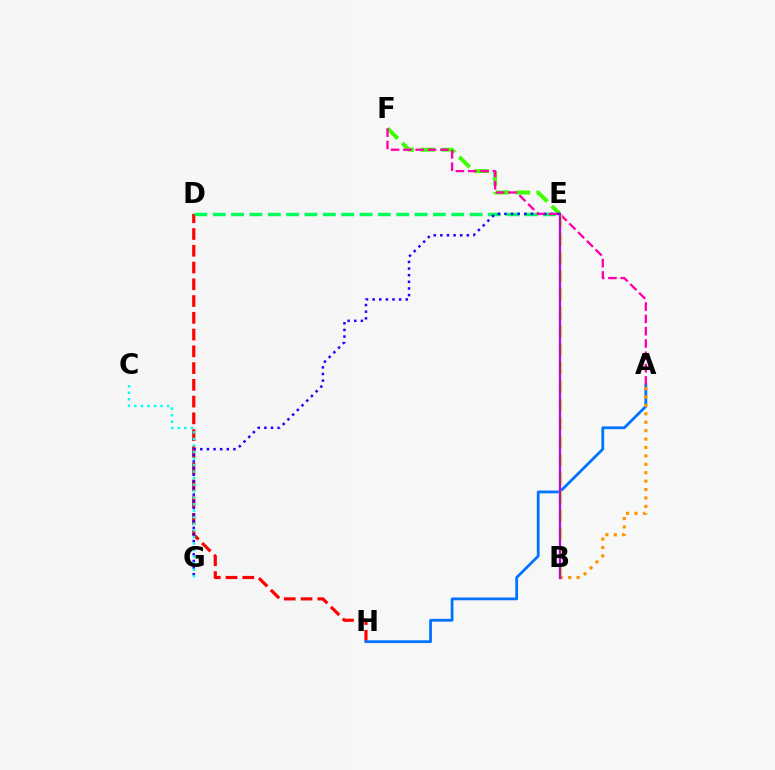{('D', 'H'): [{'color': '#ff0000', 'line_style': 'dashed', 'thickness': 2.28}], ('E', 'F'): [{'color': '#3dff00', 'line_style': 'dashed', 'thickness': 2.84}], ('D', 'E'): [{'color': '#00ff5c', 'line_style': 'dashed', 'thickness': 2.49}], ('A', 'H'): [{'color': '#0074ff', 'line_style': 'solid', 'thickness': 2.0}], ('E', 'G'): [{'color': '#2500ff', 'line_style': 'dotted', 'thickness': 1.8}], ('C', 'G'): [{'color': '#00fff6', 'line_style': 'dotted', 'thickness': 1.78}], ('A', 'F'): [{'color': '#ff00ac', 'line_style': 'dashed', 'thickness': 1.67}], ('B', 'E'): [{'color': '#d1ff00', 'line_style': 'dashed', 'thickness': 2.5}, {'color': '#b900ff', 'line_style': 'solid', 'thickness': 1.62}], ('A', 'B'): [{'color': '#ff9400', 'line_style': 'dotted', 'thickness': 2.29}]}